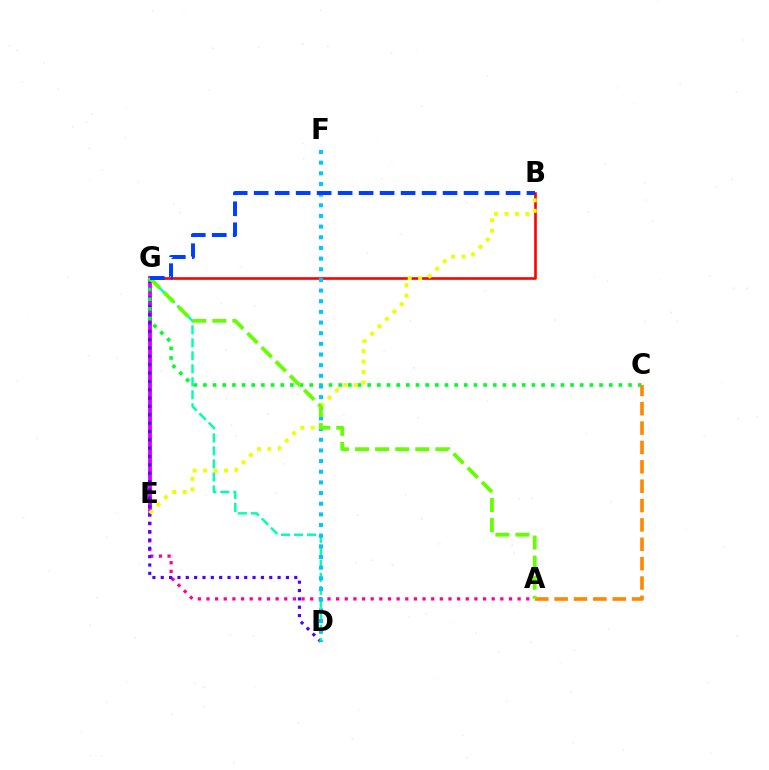{('A', 'E'): [{'color': '#ff00a0', 'line_style': 'dotted', 'thickness': 2.35}], ('B', 'G'): [{'color': '#ff0000', 'line_style': 'solid', 'thickness': 1.89}, {'color': '#003fff', 'line_style': 'dashed', 'thickness': 2.85}], ('E', 'G'): [{'color': '#d600ff', 'line_style': 'solid', 'thickness': 2.75}], ('D', 'G'): [{'color': '#4f00ff', 'line_style': 'dotted', 'thickness': 2.27}, {'color': '#00ffaf', 'line_style': 'dashed', 'thickness': 1.76}], ('C', 'G'): [{'color': '#00ff27', 'line_style': 'dotted', 'thickness': 2.63}], ('D', 'F'): [{'color': '#00c7ff', 'line_style': 'dotted', 'thickness': 2.9}], ('B', 'E'): [{'color': '#eeff00', 'line_style': 'dotted', 'thickness': 2.84}], ('A', 'C'): [{'color': '#ff8800', 'line_style': 'dashed', 'thickness': 2.63}], ('A', 'G'): [{'color': '#66ff00', 'line_style': 'dashed', 'thickness': 2.73}]}